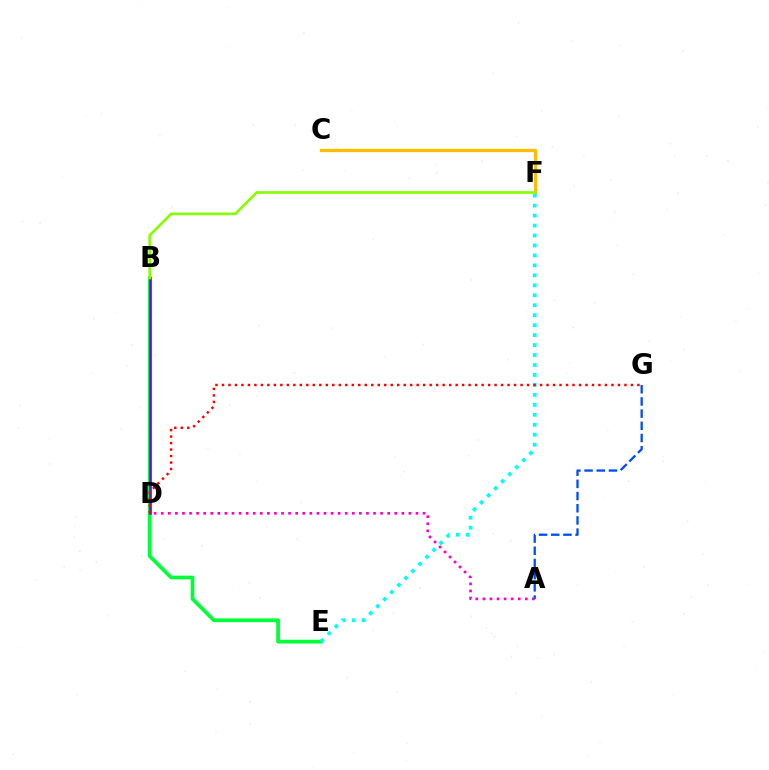{('C', 'F'): [{'color': '#ffbd00', 'line_style': 'solid', 'thickness': 2.37}], ('B', 'E'): [{'color': '#00ff39', 'line_style': 'solid', 'thickness': 2.68}], ('E', 'F'): [{'color': '#00fff6', 'line_style': 'dotted', 'thickness': 2.71}], ('B', 'D'): [{'color': '#7200ff', 'line_style': 'solid', 'thickness': 1.84}], ('A', 'D'): [{'color': '#ff00cf', 'line_style': 'dotted', 'thickness': 1.92}], ('A', 'G'): [{'color': '#004bff', 'line_style': 'dashed', 'thickness': 1.66}], ('B', 'F'): [{'color': '#84ff00', 'line_style': 'solid', 'thickness': 1.91}], ('D', 'G'): [{'color': '#ff0000', 'line_style': 'dotted', 'thickness': 1.76}]}